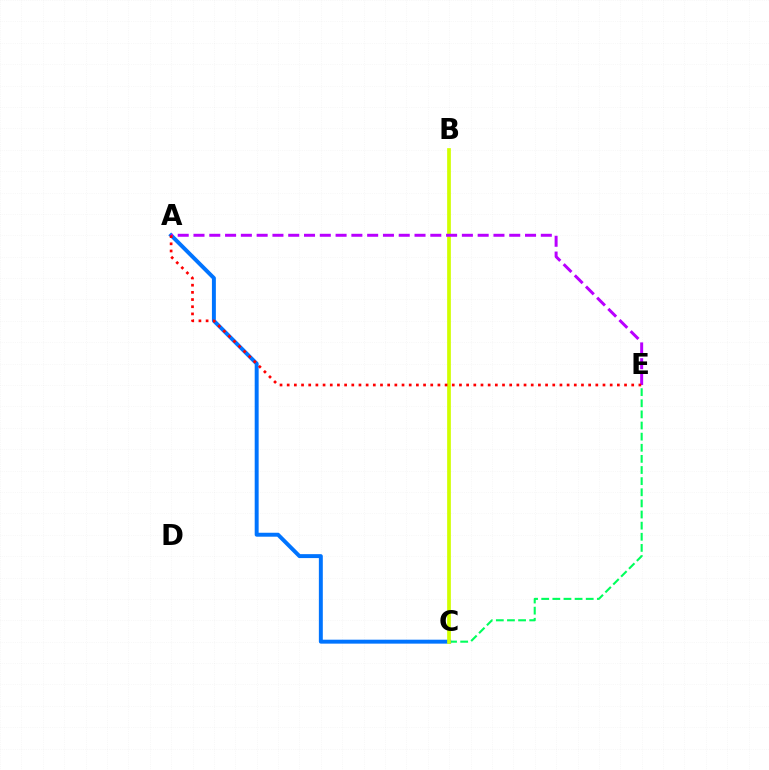{('C', 'E'): [{'color': '#00ff5c', 'line_style': 'dashed', 'thickness': 1.51}], ('A', 'C'): [{'color': '#0074ff', 'line_style': 'solid', 'thickness': 2.84}], ('B', 'C'): [{'color': '#d1ff00', 'line_style': 'solid', 'thickness': 2.67}], ('A', 'E'): [{'color': '#b900ff', 'line_style': 'dashed', 'thickness': 2.14}, {'color': '#ff0000', 'line_style': 'dotted', 'thickness': 1.95}]}